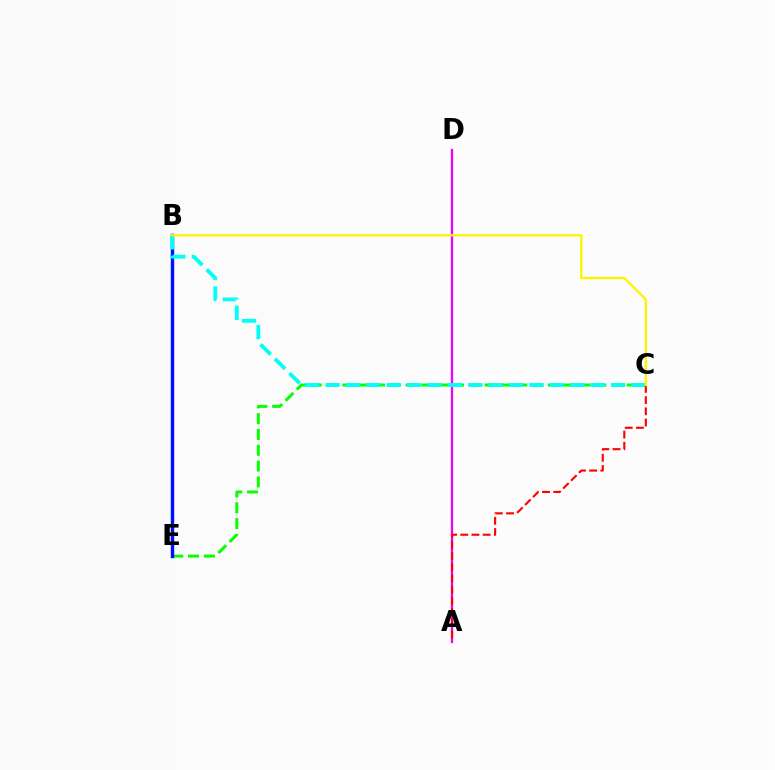{('C', 'E'): [{'color': '#08ff00', 'line_style': 'dashed', 'thickness': 2.15}], ('B', 'E'): [{'color': '#0010ff', 'line_style': 'solid', 'thickness': 2.46}], ('A', 'D'): [{'color': '#ee00ff', 'line_style': 'solid', 'thickness': 1.64}], ('B', 'C'): [{'color': '#00fff6', 'line_style': 'dashed', 'thickness': 2.77}, {'color': '#fcf500', 'line_style': 'solid', 'thickness': 1.66}], ('A', 'C'): [{'color': '#ff0000', 'line_style': 'dashed', 'thickness': 1.52}]}